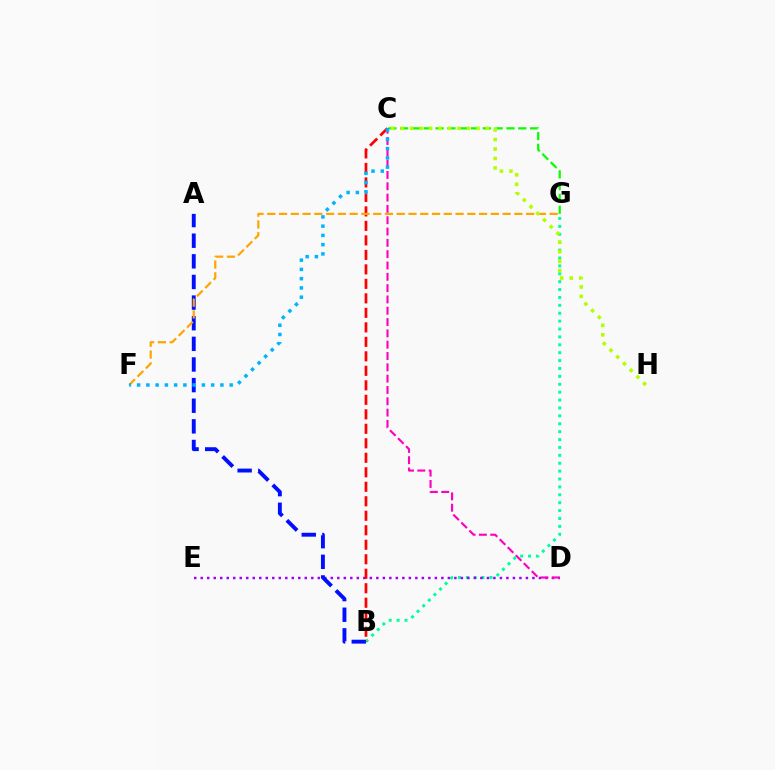{('B', 'G'): [{'color': '#00ff9d', 'line_style': 'dotted', 'thickness': 2.14}], ('C', 'G'): [{'color': '#08ff00', 'line_style': 'dashed', 'thickness': 1.6}], ('D', 'E'): [{'color': '#9b00ff', 'line_style': 'dotted', 'thickness': 1.77}], ('A', 'B'): [{'color': '#0010ff', 'line_style': 'dashed', 'thickness': 2.8}], ('B', 'C'): [{'color': '#ff0000', 'line_style': 'dashed', 'thickness': 1.97}], ('C', 'D'): [{'color': '#ff00bd', 'line_style': 'dashed', 'thickness': 1.54}], ('F', 'G'): [{'color': '#ffa500', 'line_style': 'dashed', 'thickness': 1.6}], ('C', 'F'): [{'color': '#00b5ff', 'line_style': 'dotted', 'thickness': 2.51}], ('C', 'H'): [{'color': '#b3ff00', 'line_style': 'dotted', 'thickness': 2.57}]}